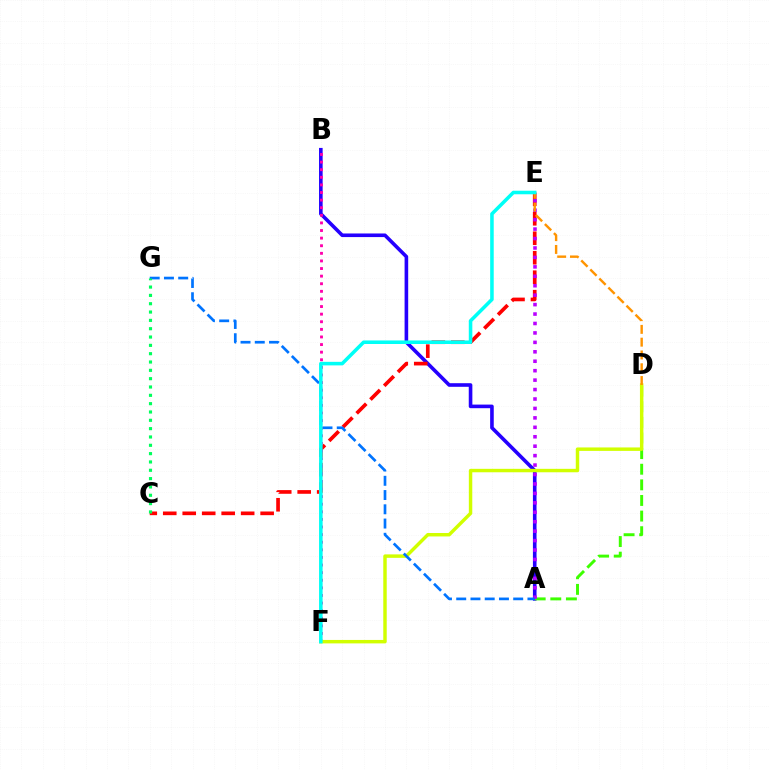{('A', 'B'): [{'color': '#2500ff', 'line_style': 'solid', 'thickness': 2.6}], ('A', 'D'): [{'color': '#3dff00', 'line_style': 'dashed', 'thickness': 2.12}], ('C', 'E'): [{'color': '#ff0000', 'line_style': 'dashed', 'thickness': 2.65}], ('A', 'E'): [{'color': '#b900ff', 'line_style': 'dotted', 'thickness': 2.56}], ('B', 'F'): [{'color': '#ff00ac', 'line_style': 'dotted', 'thickness': 2.07}], ('D', 'F'): [{'color': '#d1ff00', 'line_style': 'solid', 'thickness': 2.48}], ('A', 'G'): [{'color': '#0074ff', 'line_style': 'dashed', 'thickness': 1.94}], ('D', 'E'): [{'color': '#ff9400', 'line_style': 'dashed', 'thickness': 1.74}], ('E', 'F'): [{'color': '#00fff6', 'line_style': 'solid', 'thickness': 2.56}], ('C', 'G'): [{'color': '#00ff5c', 'line_style': 'dotted', 'thickness': 2.26}]}